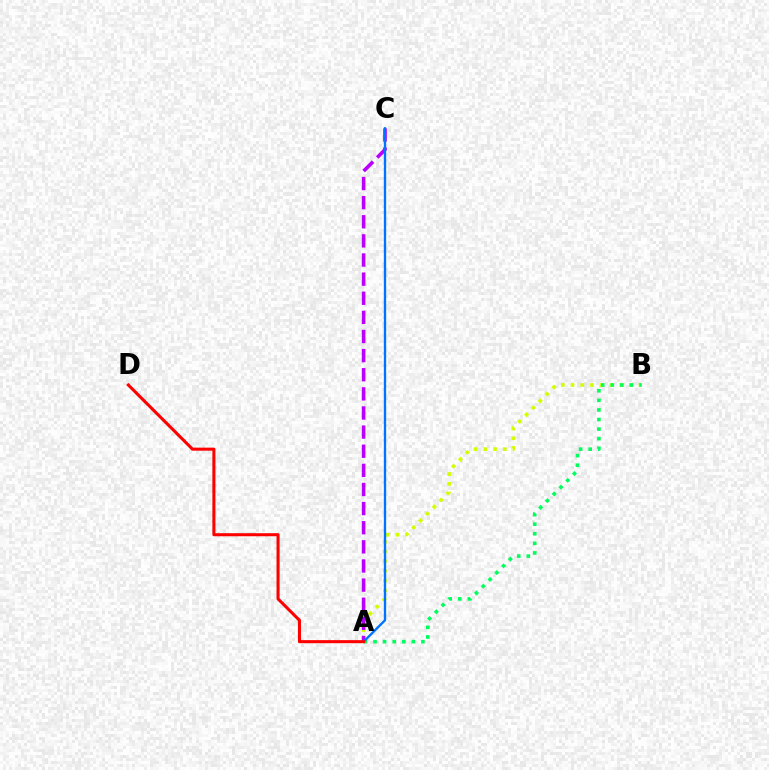{('A', 'B'): [{'color': '#d1ff00', 'line_style': 'dotted', 'thickness': 2.64}, {'color': '#00ff5c', 'line_style': 'dotted', 'thickness': 2.6}], ('A', 'C'): [{'color': '#b900ff', 'line_style': 'dashed', 'thickness': 2.6}, {'color': '#0074ff', 'line_style': 'solid', 'thickness': 1.68}], ('A', 'D'): [{'color': '#ff0000', 'line_style': 'solid', 'thickness': 2.2}]}